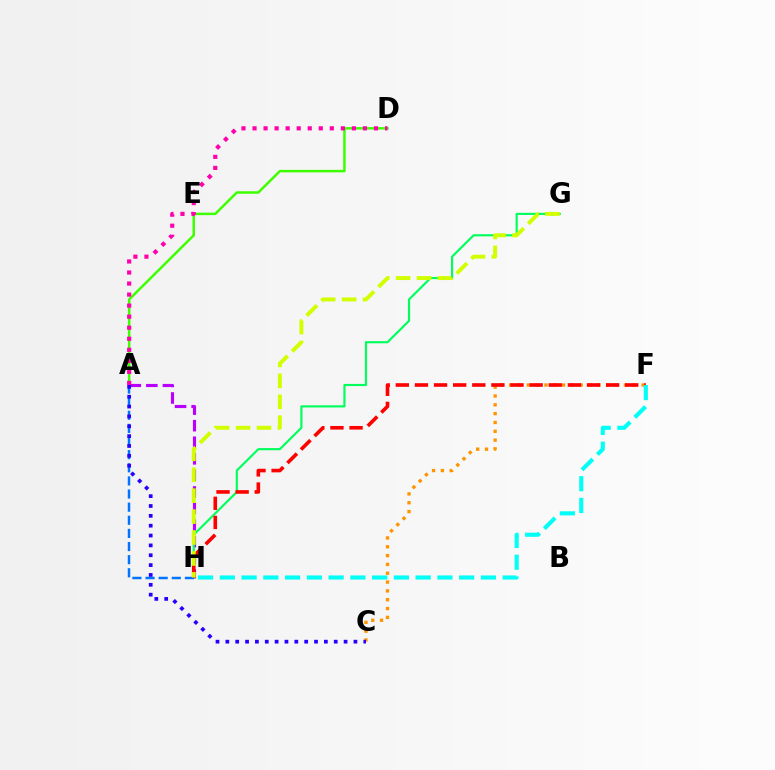{('C', 'F'): [{'color': '#ff9400', 'line_style': 'dotted', 'thickness': 2.4}], ('A', 'H'): [{'color': '#b900ff', 'line_style': 'dashed', 'thickness': 2.25}, {'color': '#0074ff', 'line_style': 'dashed', 'thickness': 1.78}], ('A', 'D'): [{'color': '#3dff00', 'line_style': 'solid', 'thickness': 1.79}, {'color': '#ff00ac', 'line_style': 'dotted', 'thickness': 3.0}], ('G', 'H'): [{'color': '#00ff5c', 'line_style': 'solid', 'thickness': 1.55}, {'color': '#d1ff00', 'line_style': 'dashed', 'thickness': 2.84}], ('F', 'H'): [{'color': '#ff0000', 'line_style': 'dashed', 'thickness': 2.6}, {'color': '#00fff6', 'line_style': 'dashed', 'thickness': 2.96}], ('A', 'C'): [{'color': '#2500ff', 'line_style': 'dotted', 'thickness': 2.68}]}